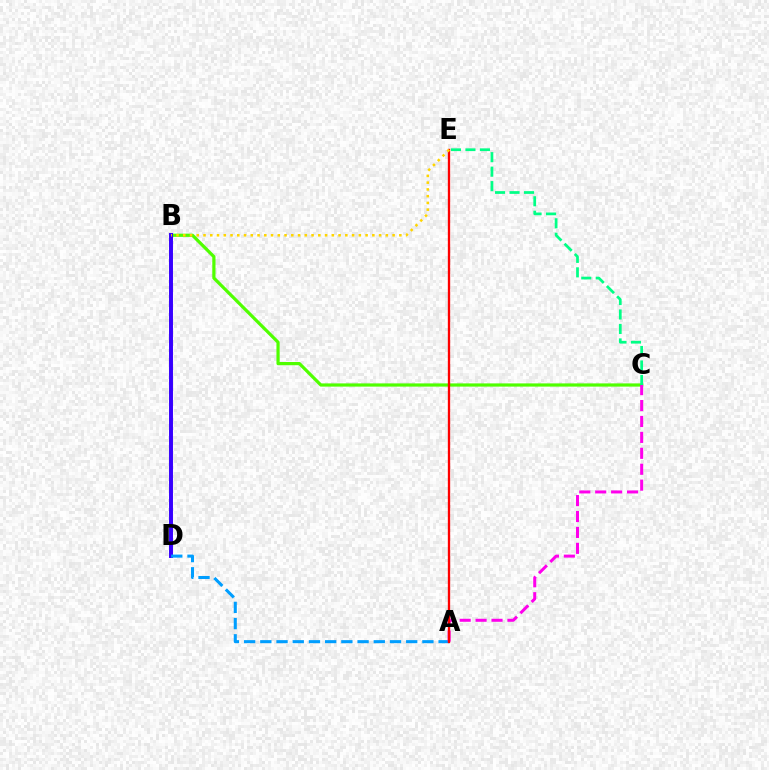{('B', 'C'): [{'color': '#4fff00', 'line_style': 'solid', 'thickness': 2.31}], ('B', 'D'): [{'color': '#3700ff', 'line_style': 'solid', 'thickness': 2.84}], ('A', 'D'): [{'color': '#009eff', 'line_style': 'dashed', 'thickness': 2.2}], ('A', 'C'): [{'color': '#ff00ed', 'line_style': 'dashed', 'thickness': 2.16}], ('C', 'E'): [{'color': '#00ff86', 'line_style': 'dashed', 'thickness': 1.97}], ('A', 'E'): [{'color': '#ff0000', 'line_style': 'solid', 'thickness': 1.68}], ('B', 'E'): [{'color': '#ffd500', 'line_style': 'dotted', 'thickness': 1.83}]}